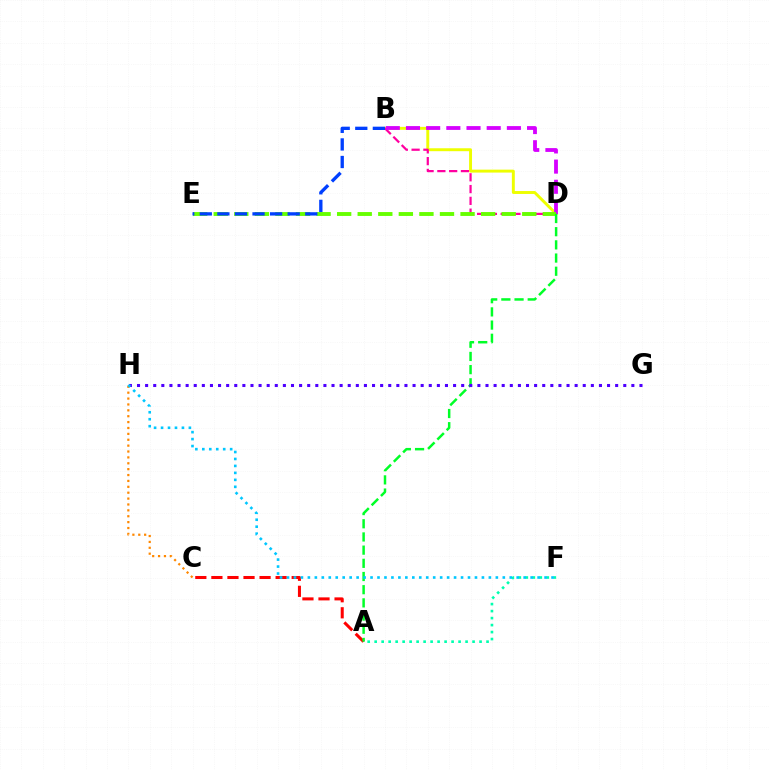{('C', 'H'): [{'color': '#ff8800', 'line_style': 'dotted', 'thickness': 1.6}], ('B', 'D'): [{'color': '#eeff00', 'line_style': 'solid', 'thickness': 2.11}, {'color': '#ff00a0', 'line_style': 'dashed', 'thickness': 1.6}, {'color': '#d600ff', 'line_style': 'dashed', 'thickness': 2.74}], ('A', 'C'): [{'color': '#ff0000', 'line_style': 'dashed', 'thickness': 2.18}], ('A', 'F'): [{'color': '#00ffaf', 'line_style': 'dotted', 'thickness': 1.9}], ('D', 'E'): [{'color': '#66ff00', 'line_style': 'dashed', 'thickness': 2.79}], ('A', 'D'): [{'color': '#00ff27', 'line_style': 'dashed', 'thickness': 1.79}], ('G', 'H'): [{'color': '#4f00ff', 'line_style': 'dotted', 'thickness': 2.2}], ('F', 'H'): [{'color': '#00c7ff', 'line_style': 'dotted', 'thickness': 1.89}], ('B', 'E'): [{'color': '#003fff', 'line_style': 'dashed', 'thickness': 2.39}]}